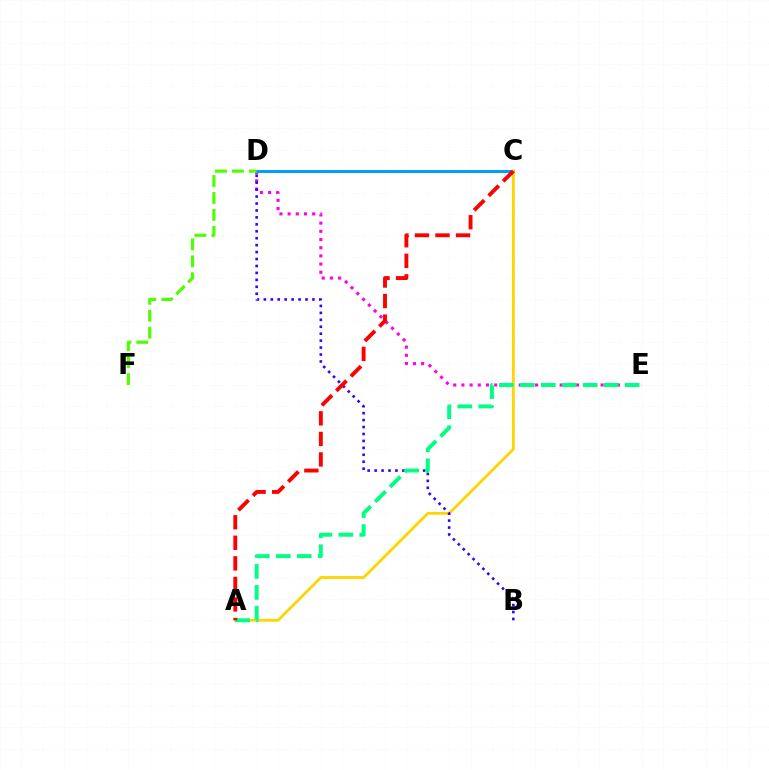{('D', 'E'): [{'color': '#ff00ed', 'line_style': 'dotted', 'thickness': 2.22}], ('C', 'D'): [{'color': '#009eff', 'line_style': 'solid', 'thickness': 2.18}], ('A', 'C'): [{'color': '#ffd500', 'line_style': 'solid', 'thickness': 2.03}, {'color': '#ff0000', 'line_style': 'dashed', 'thickness': 2.79}], ('B', 'D'): [{'color': '#3700ff', 'line_style': 'dotted', 'thickness': 1.89}], ('A', 'E'): [{'color': '#00ff86', 'line_style': 'dashed', 'thickness': 2.85}], ('D', 'F'): [{'color': '#4fff00', 'line_style': 'dashed', 'thickness': 2.3}]}